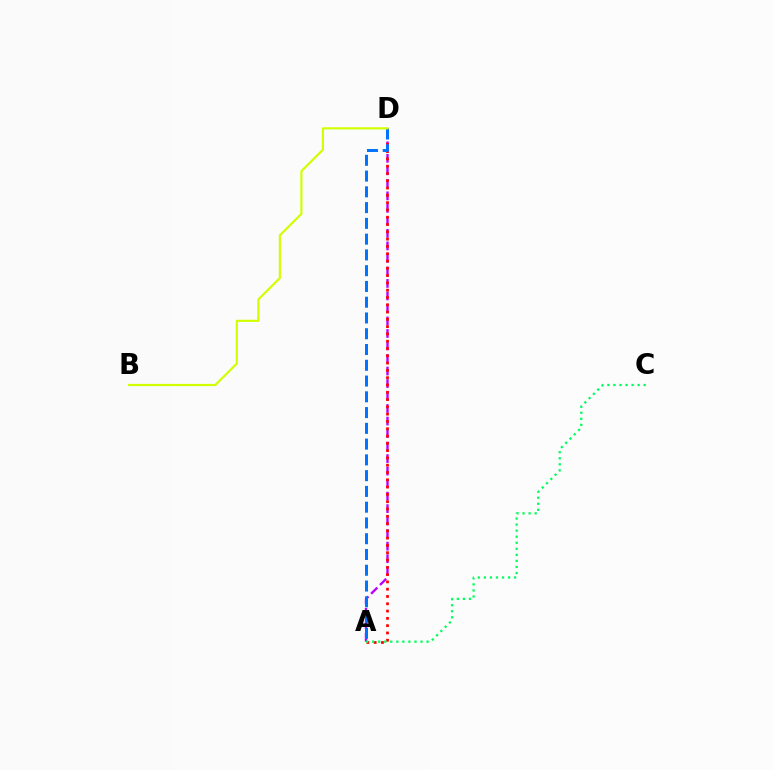{('A', 'D'): [{'color': '#b900ff', 'line_style': 'dashed', 'thickness': 1.7}, {'color': '#ff0000', 'line_style': 'dotted', 'thickness': 1.98}, {'color': '#0074ff', 'line_style': 'dashed', 'thickness': 2.14}], ('A', 'C'): [{'color': '#00ff5c', 'line_style': 'dotted', 'thickness': 1.64}], ('B', 'D'): [{'color': '#d1ff00', 'line_style': 'solid', 'thickness': 1.57}]}